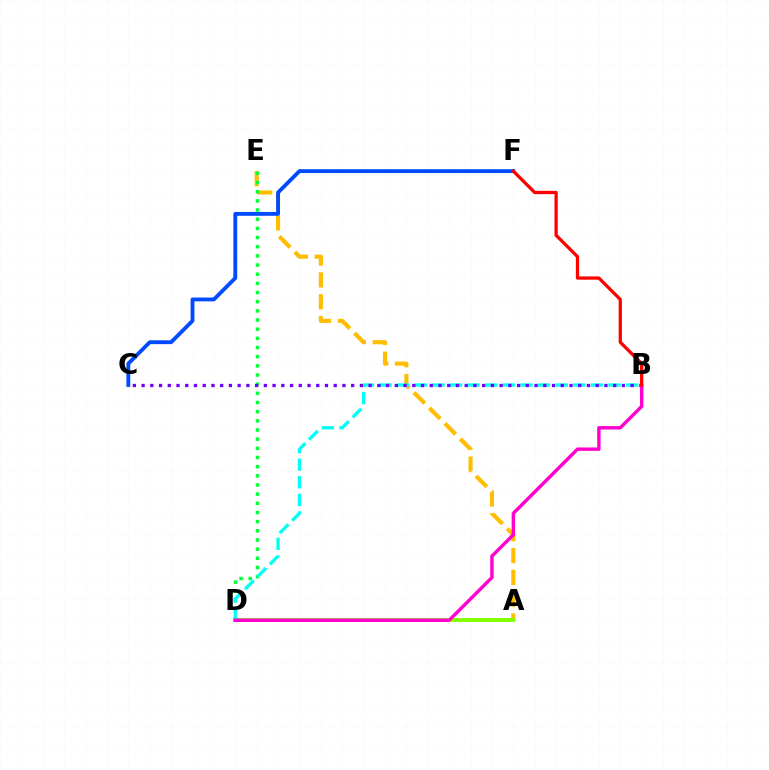{('A', 'E'): [{'color': '#ffbd00', 'line_style': 'dashed', 'thickness': 2.97}], ('C', 'F'): [{'color': '#004bff', 'line_style': 'solid', 'thickness': 2.77}], ('D', 'E'): [{'color': '#00ff39', 'line_style': 'dotted', 'thickness': 2.49}], ('A', 'D'): [{'color': '#84ff00', 'line_style': 'solid', 'thickness': 2.78}], ('B', 'D'): [{'color': '#00fff6', 'line_style': 'dashed', 'thickness': 2.39}, {'color': '#ff00cf', 'line_style': 'solid', 'thickness': 2.45}], ('B', 'C'): [{'color': '#7200ff', 'line_style': 'dotted', 'thickness': 2.37}], ('B', 'F'): [{'color': '#ff0000', 'line_style': 'solid', 'thickness': 2.35}]}